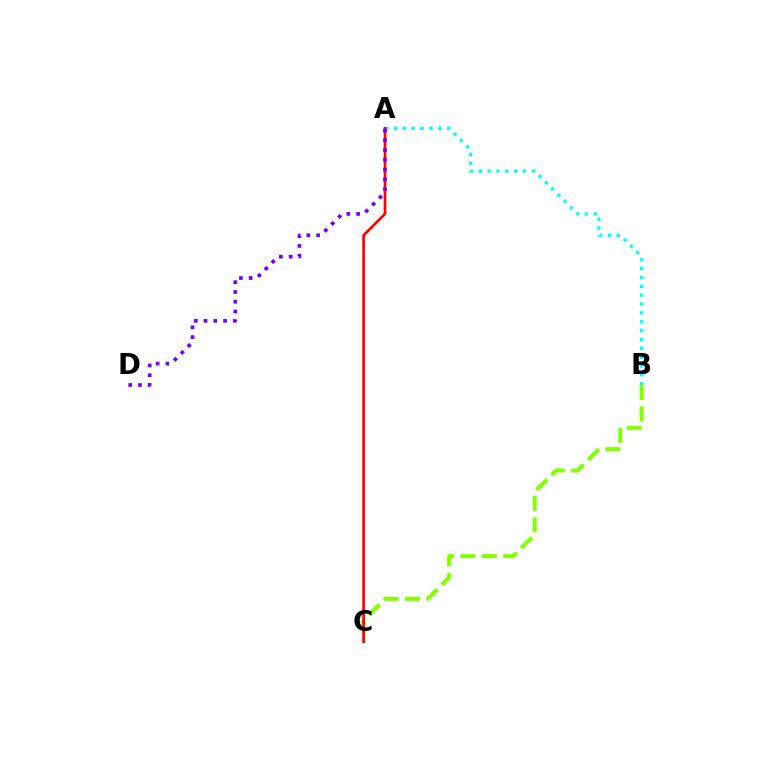{('A', 'B'): [{'color': '#00fff6', 'line_style': 'dotted', 'thickness': 2.4}], ('B', 'C'): [{'color': '#84ff00', 'line_style': 'dashed', 'thickness': 2.91}], ('A', 'C'): [{'color': '#ff0000', 'line_style': 'solid', 'thickness': 1.92}], ('A', 'D'): [{'color': '#7200ff', 'line_style': 'dotted', 'thickness': 2.65}]}